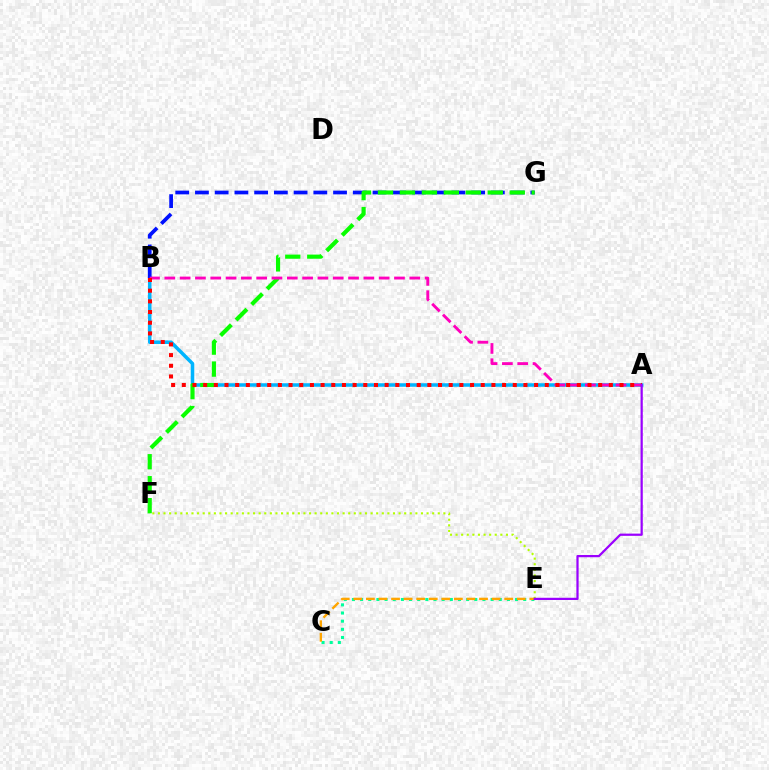{('C', 'E'): [{'color': '#00ff9d', 'line_style': 'dotted', 'thickness': 2.22}, {'color': '#ffa500', 'line_style': 'dashed', 'thickness': 1.71}], ('A', 'B'): [{'color': '#00b5ff', 'line_style': 'solid', 'thickness': 2.54}, {'color': '#ff00bd', 'line_style': 'dashed', 'thickness': 2.08}, {'color': '#ff0000', 'line_style': 'dotted', 'thickness': 2.9}], ('E', 'F'): [{'color': '#b3ff00', 'line_style': 'dotted', 'thickness': 1.52}], ('B', 'G'): [{'color': '#0010ff', 'line_style': 'dashed', 'thickness': 2.68}], ('F', 'G'): [{'color': '#08ff00', 'line_style': 'dashed', 'thickness': 2.98}], ('A', 'E'): [{'color': '#9b00ff', 'line_style': 'solid', 'thickness': 1.61}]}